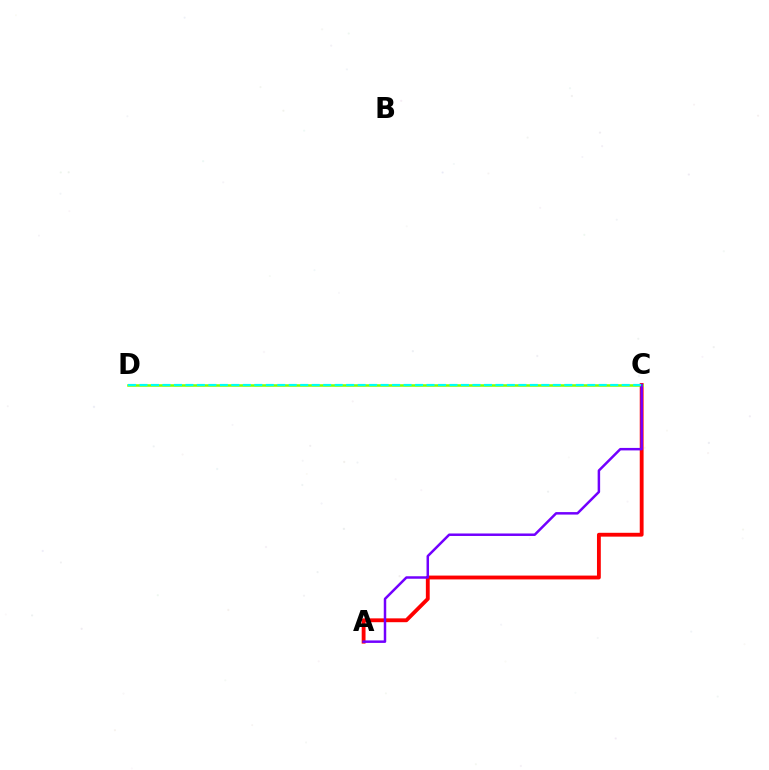{('A', 'C'): [{'color': '#ff0000', 'line_style': 'solid', 'thickness': 2.76}, {'color': '#7200ff', 'line_style': 'solid', 'thickness': 1.79}], ('C', 'D'): [{'color': '#84ff00', 'line_style': 'solid', 'thickness': 1.83}, {'color': '#00fff6', 'line_style': 'dashed', 'thickness': 1.56}]}